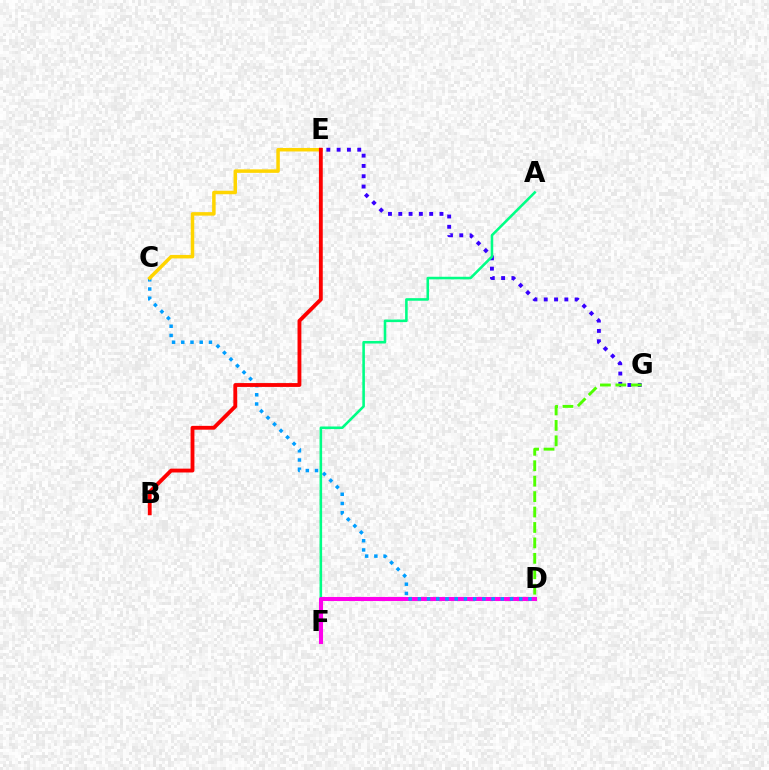{('E', 'G'): [{'color': '#3700ff', 'line_style': 'dotted', 'thickness': 2.8}], ('A', 'F'): [{'color': '#00ff86', 'line_style': 'solid', 'thickness': 1.86}], ('D', 'F'): [{'color': '#ff00ed', 'line_style': 'solid', 'thickness': 2.93}], ('C', 'D'): [{'color': '#009eff', 'line_style': 'dotted', 'thickness': 2.5}], ('C', 'E'): [{'color': '#ffd500', 'line_style': 'solid', 'thickness': 2.52}], ('B', 'E'): [{'color': '#ff0000', 'line_style': 'solid', 'thickness': 2.77}], ('D', 'G'): [{'color': '#4fff00', 'line_style': 'dashed', 'thickness': 2.1}]}